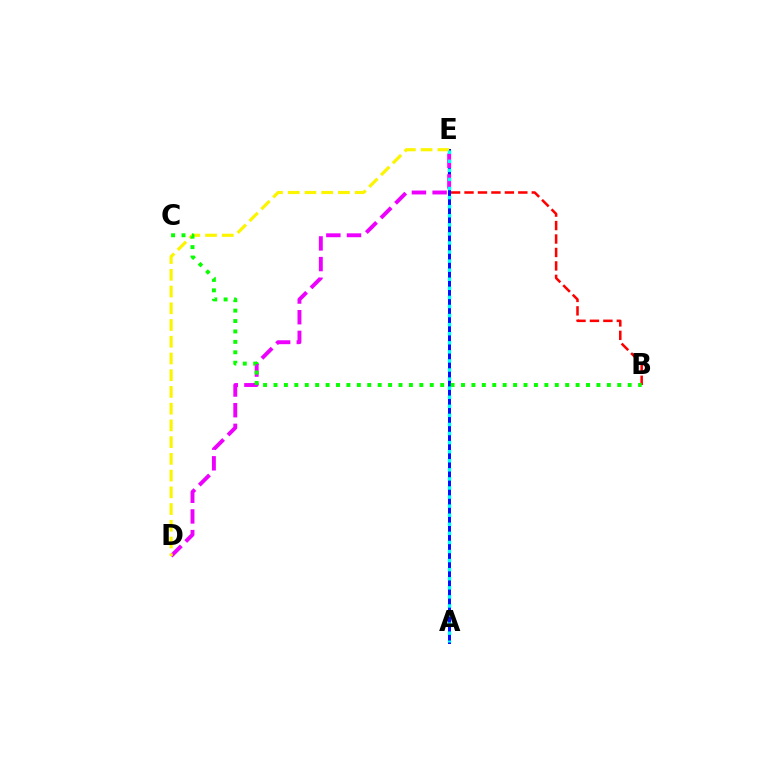{('B', 'E'): [{'color': '#ff0000', 'line_style': 'dashed', 'thickness': 1.83}], ('A', 'E'): [{'color': '#0010ff', 'line_style': 'solid', 'thickness': 2.15}, {'color': '#00fff6', 'line_style': 'dotted', 'thickness': 2.47}], ('D', 'E'): [{'color': '#ee00ff', 'line_style': 'dashed', 'thickness': 2.81}, {'color': '#fcf500', 'line_style': 'dashed', 'thickness': 2.27}], ('B', 'C'): [{'color': '#08ff00', 'line_style': 'dotted', 'thickness': 2.83}]}